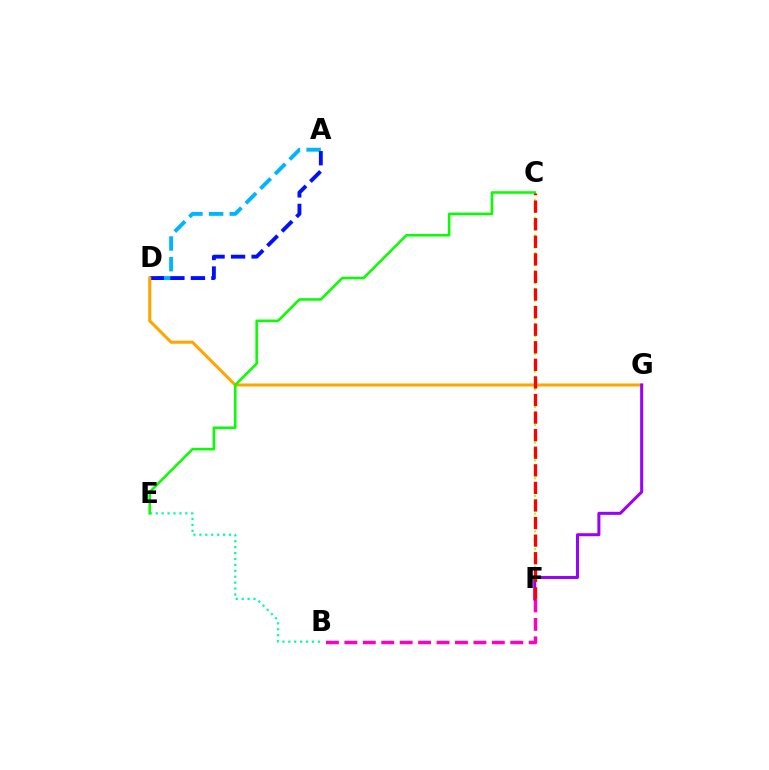{('A', 'D'): [{'color': '#00b5ff', 'line_style': 'dashed', 'thickness': 2.81}, {'color': '#0010ff', 'line_style': 'dashed', 'thickness': 2.79}], ('B', 'E'): [{'color': '#00ff9d', 'line_style': 'dotted', 'thickness': 1.61}], ('C', 'F'): [{'color': '#b3ff00', 'line_style': 'dotted', 'thickness': 1.61}, {'color': '#ff0000', 'line_style': 'dashed', 'thickness': 2.39}], ('B', 'F'): [{'color': '#ff00bd', 'line_style': 'dashed', 'thickness': 2.5}], ('D', 'G'): [{'color': '#ffa500', 'line_style': 'solid', 'thickness': 2.2}], ('F', 'G'): [{'color': '#9b00ff', 'line_style': 'solid', 'thickness': 2.18}], ('C', 'E'): [{'color': '#08ff00', 'line_style': 'solid', 'thickness': 1.84}]}